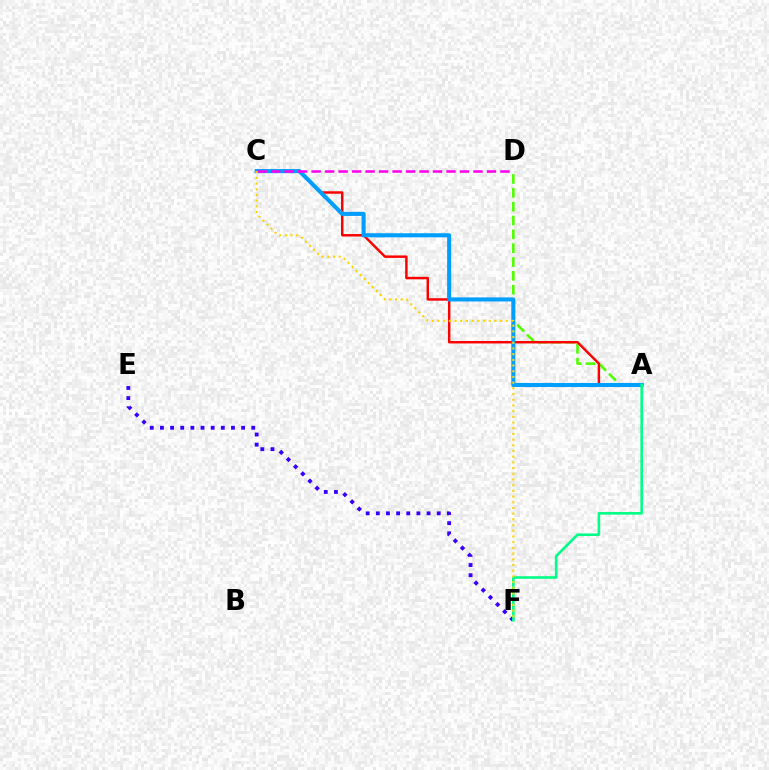{('A', 'D'): [{'color': '#4fff00', 'line_style': 'dashed', 'thickness': 1.88}], ('E', 'F'): [{'color': '#3700ff', 'line_style': 'dotted', 'thickness': 2.76}], ('A', 'C'): [{'color': '#ff0000', 'line_style': 'solid', 'thickness': 1.77}, {'color': '#009eff', 'line_style': 'solid', 'thickness': 2.93}], ('A', 'F'): [{'color': '#00ff86', 'line_style': 'solid', 'thickness': 1.87}], ('C', 'D'): [{'color': '#ff00ed', 'line_style': 'dashed', 'thickness': 1.83}], ('C', 'F'): [{'color': '#ffd500', 'line_style': 'dotted', 'thickness': 1.55}]}